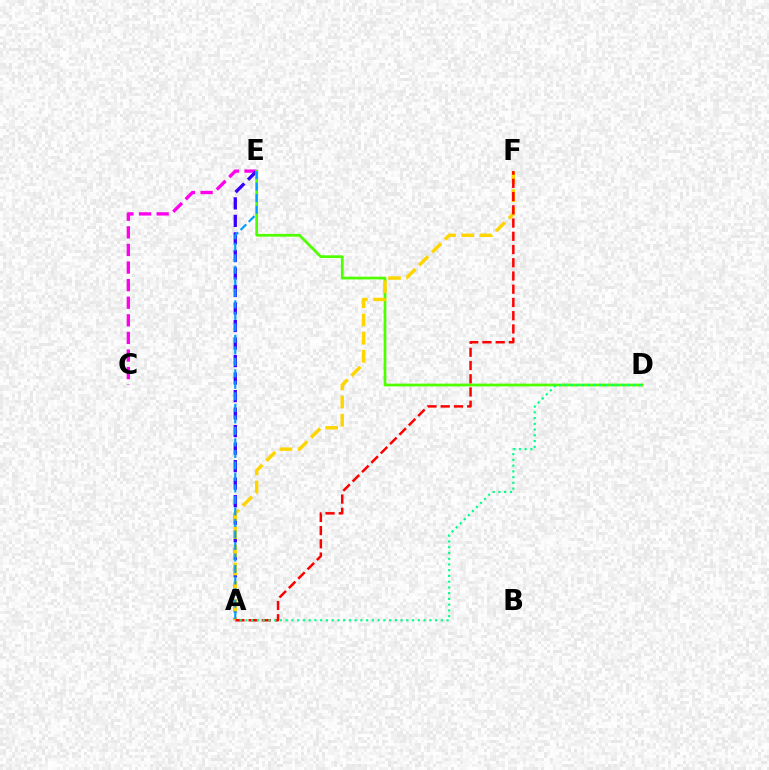{('C', 'E'): [{'color': '#ff00ed', 'line_style': 'dashed', 'thickness': 2.39}], ('A', 'E'): [{'color': '#3700ff', 'line_style': 'dashed', 'thickness': 2.38}, {'color': '#009eff', 'line_style': 'dashed', 'thickness': 1.56}], ('D', 'E'): [{'color': '#4fff00', 'line_style': 'solid', 'thickness': 1.97}], ('A', 'F'): [{'color': '#ffd500', 'line_style': 'dashed', 'thickness': 2.47}, {'color': '#ff0000', 'line_style': 'dashed', 'thickness': 1.8}], ('A', 'D'): [{'color': '#00ff86', 'line_style': 'dotted', 'thickness': 1.56}]}